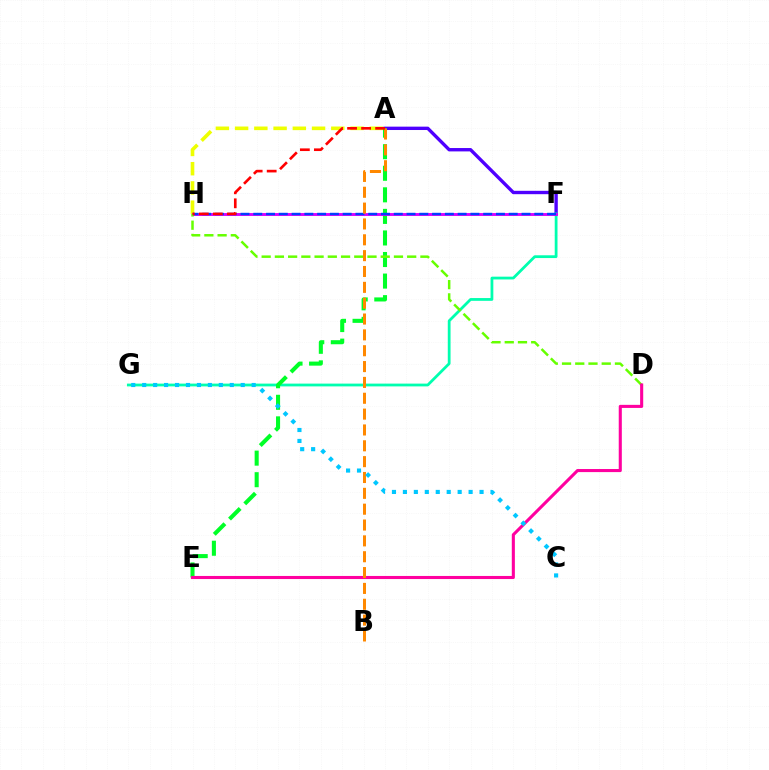{('A', 'F'): [{'color': '#4f00ff', 'line_style': 'solid', 'thickness': 2.42}], ('F', 'G'): [{'color': '#00ffaf', 'line_style': 'solid', 'thickness': 2.0}], ('A', 'E'): [{'color': '#00ff27', 'line_style': 'dashed', 'thickness': 2.93}], ('A', 'H'): [{'color': '#eeff00', 'line_style': 'dashed', 'thickness': 2.61}, {'color': '#ff0000', 'line_style': 'dashed', 'thickness': 1.9}], ('F', 'H'): [{'color': '#d600ff', 'line_style': 'solid', 'thickness': 2.08}, {'color': '#003fff', 'line_style': 'dashed', 'thickness': 1.74}], ('D', 'H'): [{'color': '#66ff00', 'line_style': 'dashed', 'thickness': 1.8}], ('D', 'E'): [{'color': '#ff00a0', 'line_style': 'solid', 'thickness': 2.22}], ('A', 'B'): [{'color': '#ff8800', 'line_style': 'dashed', 'thickness': 2.15}], ('C', 'G'): [{'color': '#00c7ff', 'line_style': 'dotted', 'thickness': 2.98}]}